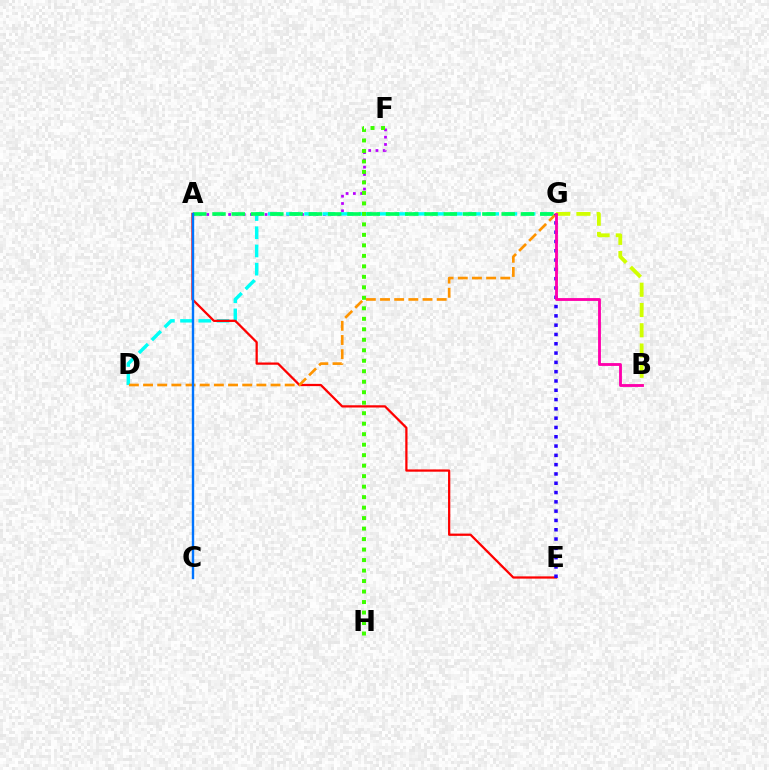{('B', 'G'): [{'color': '#d1ff00', 'line_style': 'dashed', 'thickness': 2.75}, {'color': '#ff00ac', 'line_style': 'solid', 'thickness': 2.05}], ('A', 'F'): [{'color': '#b900ff', 'line_style': 'dotted', 'thickness': 1.98}], ('D', 'G'): [{'color': '#00fff6', 'line_style': 'dashed', 'thickness': 2.47}, {'color': '#ff9400', 'line_style': 'dashed', 'thickness': 1.92}], ('A', 'E'): [{'color': '#ff0000', 'line_style': 'solid', 'thickness': 1.63}], ('A', 'G'): [{'color': '#00ff5c', 'line_style': 'dashed', 'thickness': 2.62}], ('E', 'G'): [{'color': '#2500ff', 'line_style': 'dotted', 'thickness': 2.53}], ('A', 'C'): [{'color': '#0074ff', 'line_style': 'solid', 'thickness': 1.72}], ('F', 'H'): [{'color': '#3dff00', 'line_style': 'dotted', 'thickness': 2.85}]}